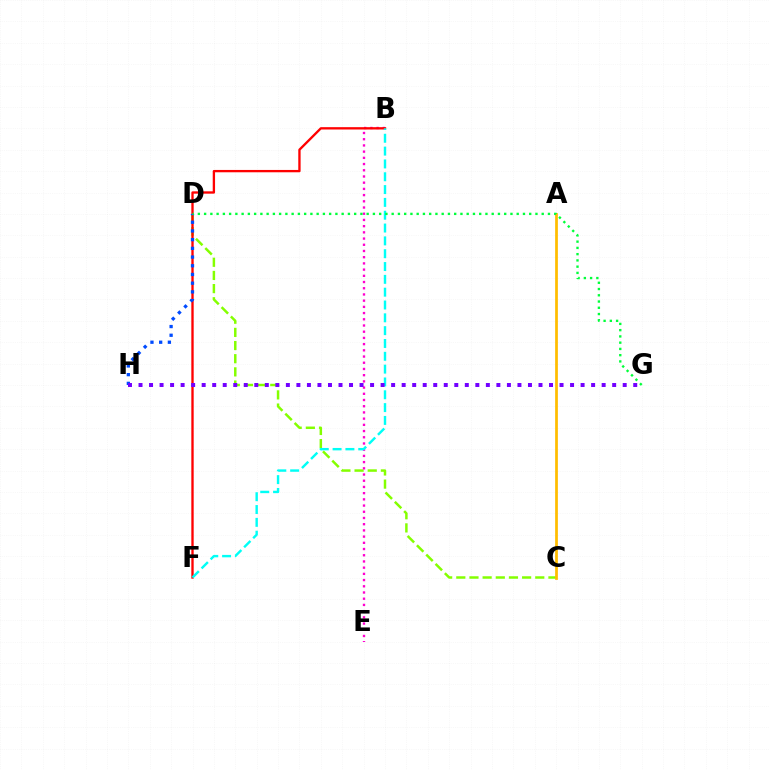{('C', 'D'): [{'color': '#84ff00', 'line_style': 'dashed', 'thickness': 1.79}], ('B', 'E'): [{'color': '#ff00cf', 'line_style': 'dotted', 'thickness': 1.69}], ('A', 'C'): [{'color': '#ffbd00', 'line_style': 'solid', 'thickness': 1.98}], ('B', 'F'): [{'color': '#ff0000', 'line_style': 'solid', 'thickness': 1.68}, {'color': '#00fff6', 'line_style': 'dashed', 'thickness': 1.74}], ('D', 'H'): [{'color': '#004bff', 'line_style': 'dotted', 'thickness': 2.37}], ('D', 'G'): [{'color': '#00ff39', 'line_style': 'dotted', 'thickness': 1.7}], ('G', 'H'): [{'color': '#7200ff', 'line_style': 'dotted', 'thickness': 2.86}]}